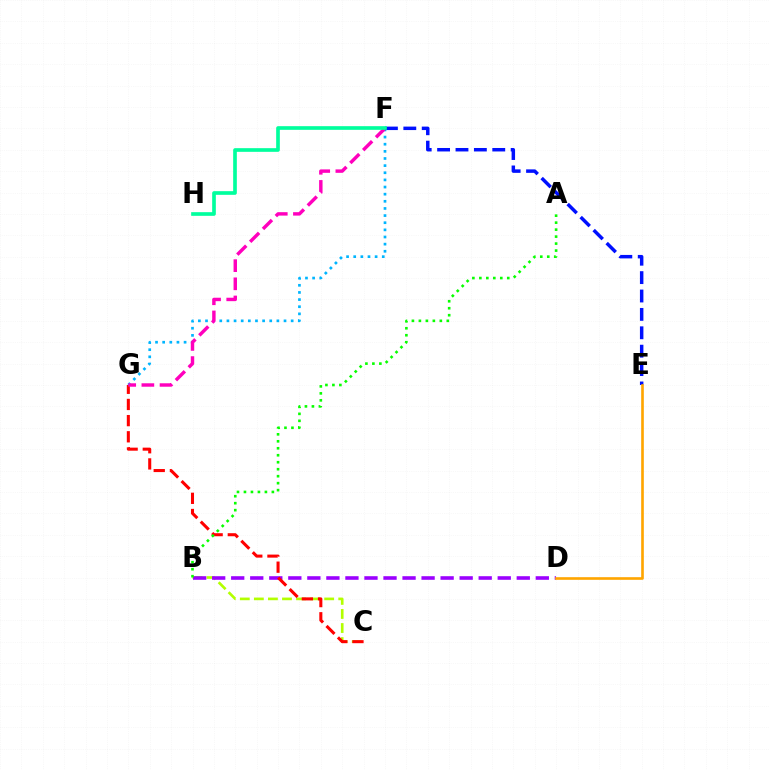{('B', 'C'): [{'color': '#b3ff00', 'line_style': 'dashed', 'thickness': 1.91}], ('B', 'D'): [{'color': '#9b00ff', 'line_style': 'dashed', 'thickness': 2.59}], ('C', 'G'): [{'color': '#ff0000', 'line_style': 'dashed', 'thickness': 2.2}], ('F', 'G'): [{'color': '#00b5ff', 'line_style': 'dotted', 'thickness': 1.94}, {'color': '#ff00bd', 'line_style': 'dashed', 'thickness': 2.47}], ('E', 'F'): [{'color': '#0010ff', 'line_style': 'dashed', 'thickness': 2.5}], ('F', 'H'): [{'color': '#00ff9d', 'line_style': 'solid', 'thickness': 2.64}], ('A', 'B'): [{'color': '#08ff00', 'line_style': 'dotted', 'thickness': 1.9}], ('D', 'E'): [{'color': '#ffa500', 'line_style': 'solid', 'thickness': 1.9}]}